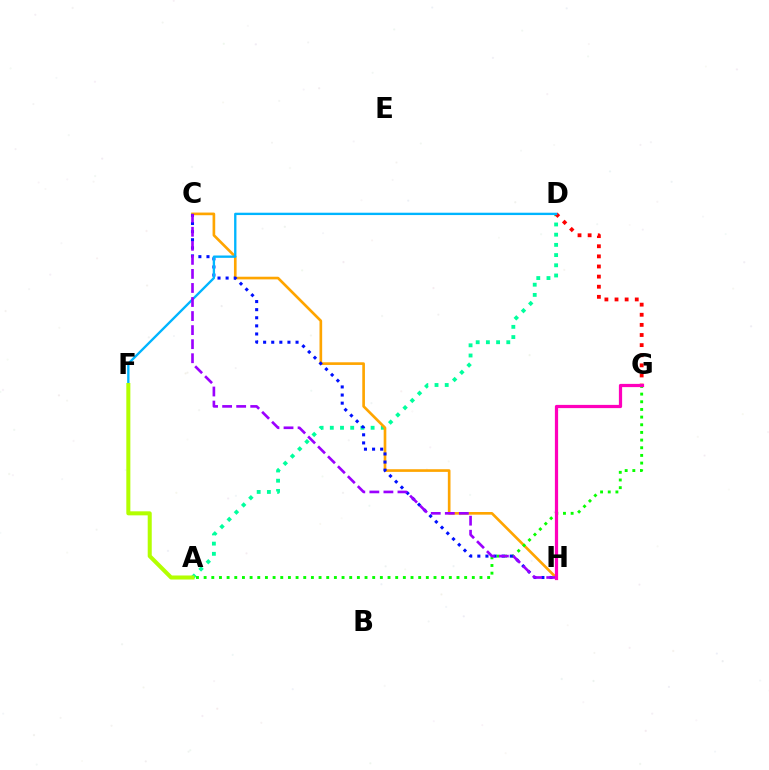{('A', 'D'): [{'color': '#00ff9d', 'line_style': 'dotted', 'thickness': 2.77}], ('D', 'G'): [{'color': '#ff0000', 'line_style': 'dotted', 'thickness': 2.75}], ('C', 'H'): [{'color': '#ffa500', 'line_style': 'solid', 'thickness': 1.91}, {'color': '#0010ff', 'line_style': 'dotted', 'thickness': 2.2}, {'color': '#9b00ff', 'line_style': 'dashed', 'thickness': 1.91}], ('A', 'G'): [{'color': '#08ff00', 'line_style': 'dotted', 'thickness': 2.08}], ('D', 'F'): [{'color': '#00b5ff', 'line_style': 'solid', 'thickness': 1.69}], ('G', 'H'): [{'color': '#ff00bd', 'line_style': 'solid', 'thickness': 2.32}], ('A', 'F'): [{'color': '#b3ff00', 'line_style': 'solid', 'thickness': 2.9}]}